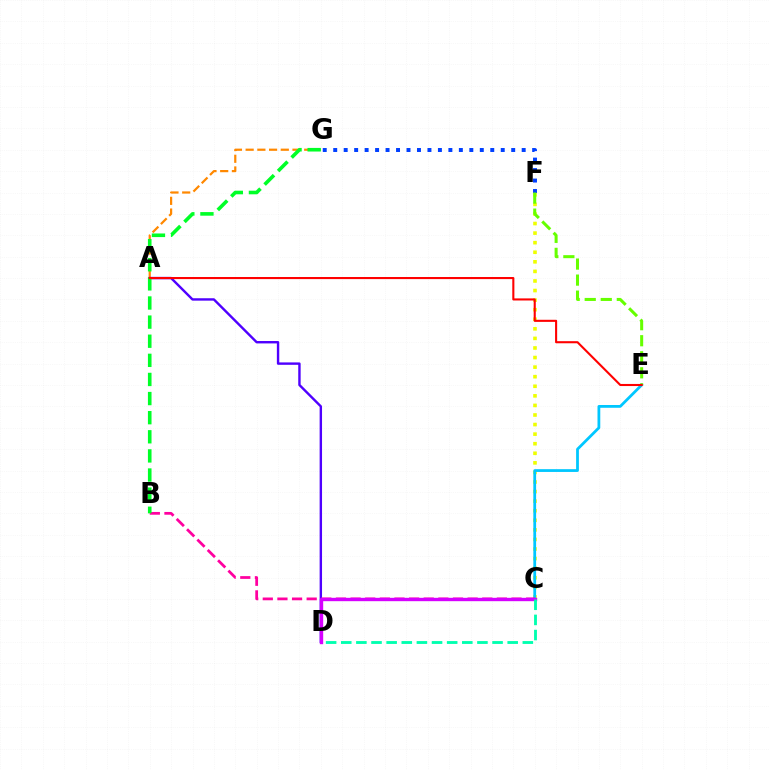{('C', 'F'): [{'color': '#eeff00', 'line_style': 'dotted', 'thickness': 2.6}], ('A', 'G'): [{'color': '#ff8800', 'line_style': 'dashed', 'thickness': 1.59}], ('F', 'G'): [{'color': '#003fff', 'line_style': 'dotted', 'thickness': 2.84}], ('A', 'D'): [{'color': '#4f00ff', 'line_style': 'solid', 'thickness': 1.73}], ('C', 'E'): [{'color': '#00c7ff', 'line_style': 'solid', 'thickness': 2.0}], ('B', 'C'): [{'color': '#ff00a0', 'line_style': 'dashed', 'thickness': 1.99}], ('E', 'F'): [{'color': '#66ff00', 'line_style': 'dashed', 'thickness': 2.18}], ('B', 'G'): [{'color': '#00ff27', 'line_style': 'dashed', 'thickness': 2.6}], ('C', 'D'): [{'color': '#d600ff', 'line_style': 'solid', 'thickness': 2.42}, {'color': '#00ffaf', 'line_style': 'dashed', 'thickness': 2.06}], ('A', 'E'): [{'color': '#ff0000', 'line_style': 'solid', 'thickness': 1.51}]}